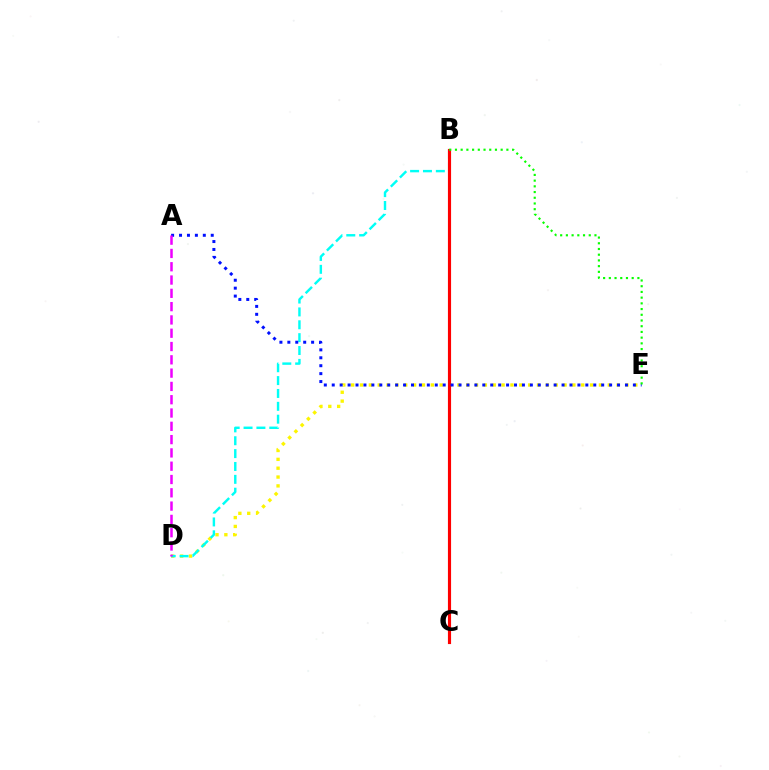{('D', 'E'): [{'color': '#fcf500', 'line_style': 'dotted', 'thickness': 2.4}], ('B', 'D'): [{'color': '#00fff6', 'line_style': 'dashed', 'thickness': 1.75}], ('B', 'C'): [{'color': '#ff0000', 'line_style': 'solid', 'thickness': 2.27}], ('A', 'E'): [{'color': '#0010ff', 'line_style': 'dotted', 'thickness': 2.15}], ('B', 'E'): [{'color': '#08ff00', 'line_style': 'dotted', 'thickness': 1.55}], ('A', 'D'): [{'color': '#ee00ff', 'line_style': 'dashed', 'thickness': 1.81}]}